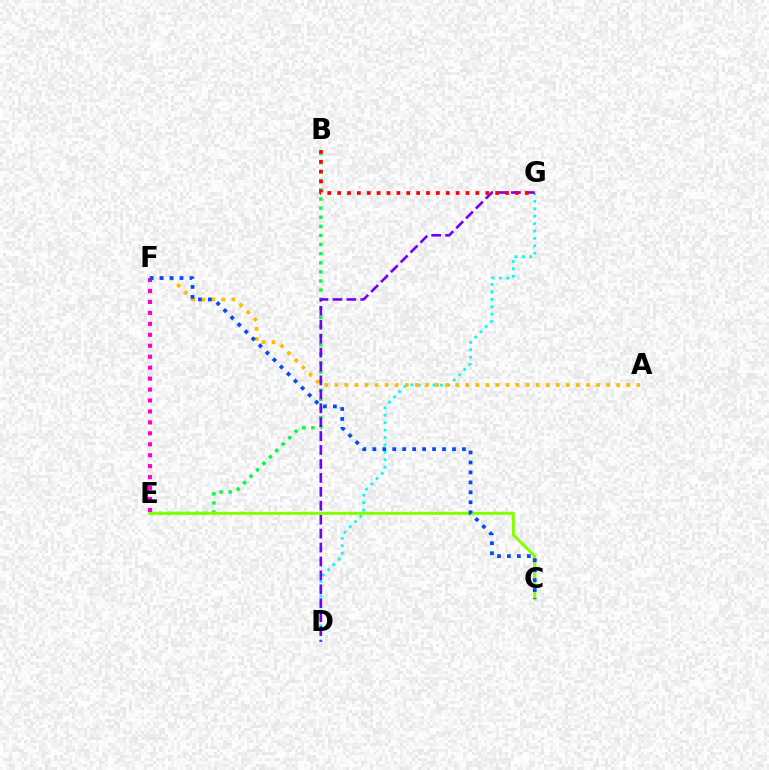{('D', 'G'): [{'color': '#00fff6', 'line_style': 'dotted', 'thickness': 2.01}, {'color': '#7200ff', 'line_style': 'dashed', 'thickness': 1.89}], ('B', 'E'): [{'color': '#00ff39', 'line_style': 'dotted', 'thickness': 2.47}], ('A', 'F'): [{'color': '#ffbd00', 'line_style': 'dotted', 'thickness': 2.73}], ('C', 'E'): [{'color': '#84ff00', 'line_style': 'solid', 'thickness': 2.16}], ('E', 'F'): [{'color': '#ff00cf', 'line_style': 'dotted', 'thickness': 2.97}], ('B', 'G'): [{'color': '#ff0000', 'line_style': 'dotted', 'thickness': 2.68}], ('C', 'F'): [{'color': '#004bff', 'line_style': 'dotted', 'thickness': 2.71}]}